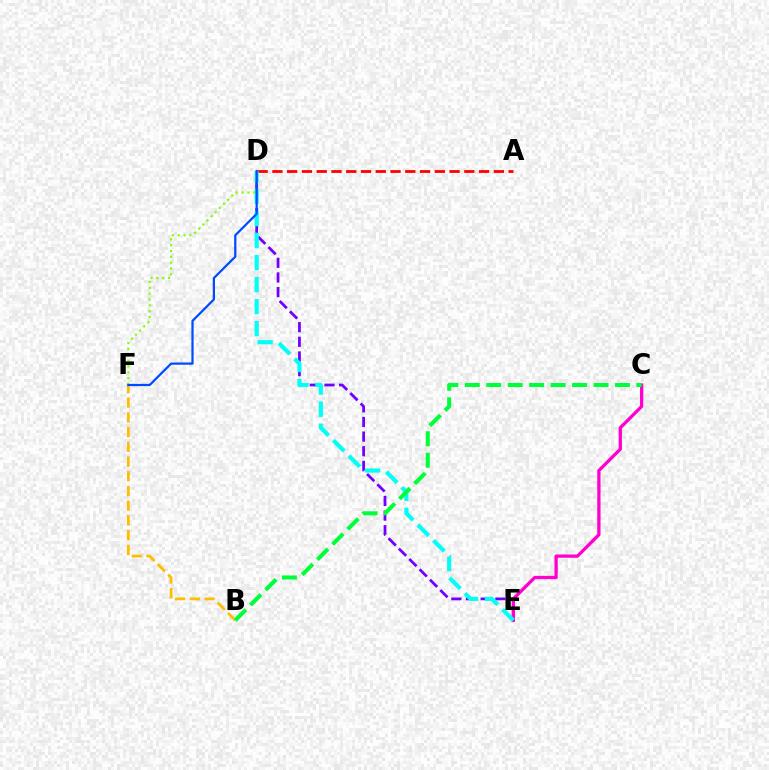{('D', 'E'): [{'color': '#7200ff', 'line_style': 'dashed', 'thickness': 1.99}, {'color': '#00fff6', 'line_style': 'dashed', 'thickness': 2.99}], ('B', 'F'): [{'color': '#ffbd00', 'line_style': 'dashed', 'thickness': 2.0}], ('C', 'E'): [{'color': '#ff00cf', 'line_style': 'solid', 'thickness': 2.37}], ('A', 'D'): [{'color': '#ff0000', 'line_style': 'dashed', 'thickness': 2.01}], ('B', 'C'): [{'color': '#00ff39', 'line_style': 'dashed', 'thickness': 2.91}], ('D', 'F'): [{'color': '#84ff00', 'line_style': 'dotted', 'thickness': 1.58}, {'color': '#004bff', 'line_style': 'solid', 'thickness': 1.6}]}